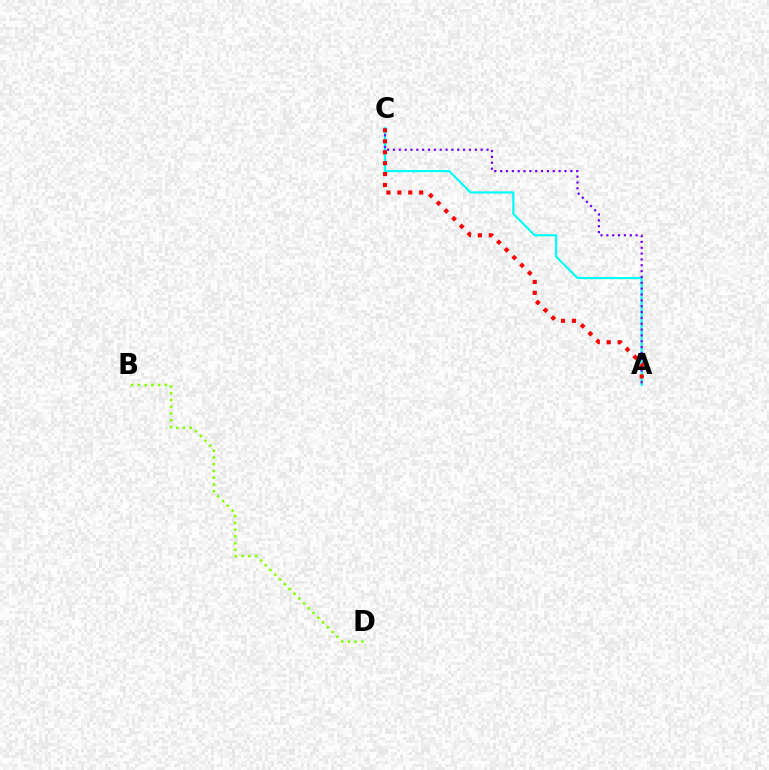{('A', 'C'): [{'color': '#00fff6', 'line_style': 'solid', 'thickness': 1.57}, {'color': '#7200ff', 'line_style': 'dotted', 'thickness': 1.59}, {'color': '#ff0000', 'line_style': 'dotted', 'thickness': 2.97}], ('B', 'D'): [{'color': '#84ff00', 'line_style': 'dotted', 'thickness': 1.83}]}